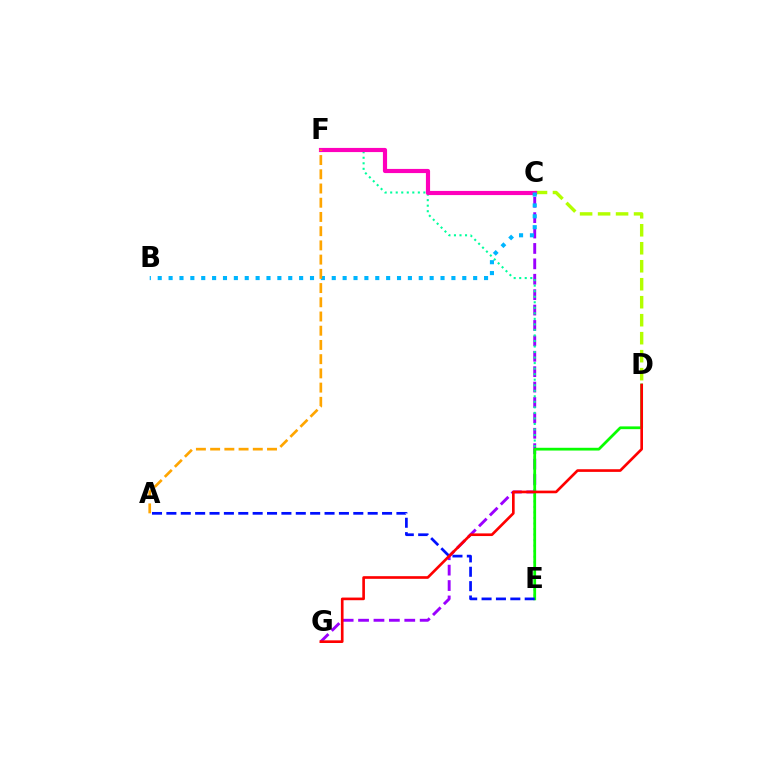{('C', 'G'): [{'color': '#9b00ff', 'line_style': 'dashed', 'thickness': 2.09}], ('E', 'F'): [{'color': '#00ff9d', 'line_style': 'dotted', 'thickness': 1.5}], ('D', 'E'): [{'color': '#08ff00', 'line_style': 'solid', 'thickness': 1.99}], ('A', 'E'): [{'color': '#0010ff', 'line_style': 'dashed', 'thickness': 1.95}], ('C', 'D'): [{'color': '#b3ff00', 'line_style': 'dashed', 'thickness': 2.44}], ('D', 'G'): [{'color': '#ff0000', 'line_style': 'solid', 'thickness': 1.91}], ('C', 'F'): [{'color': '#ff00bd', 'line_style': 'solid', 'thickness': 2.99}], ('B', 'C'): [{'color': '#00b5ff', 'line_style': 'dotted', 'thickness': 2.96}], ('A', 'F'): [{'color': '#ffa500', 'line_style': 'dashed', 'thickness': 1.93}]}